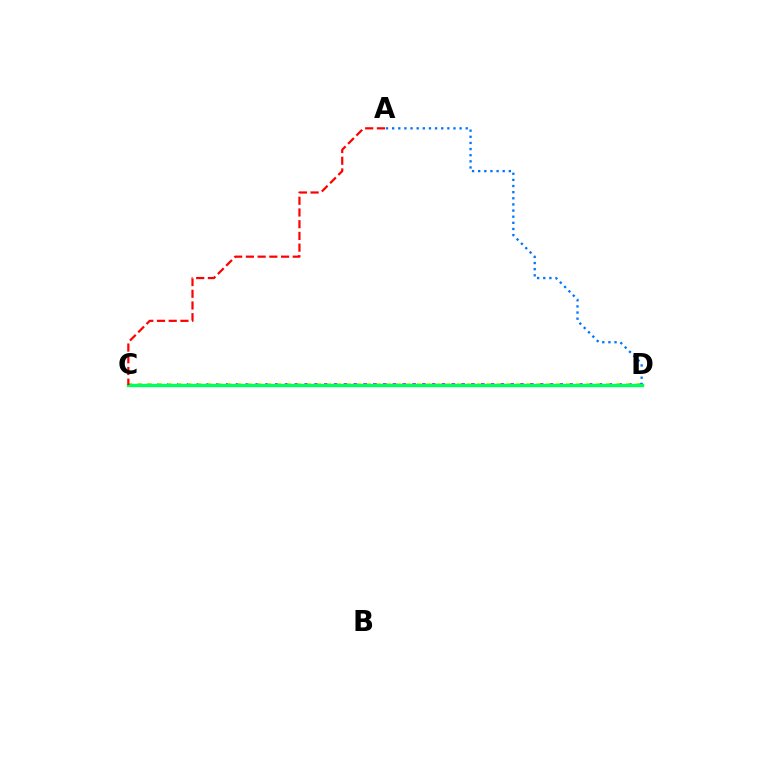{('C', 'D'): [{'color': '#b900ff', 'line_style': 'dotted', 'thickness': 2.66}, {'color': '#d1ff00', 'line_style': 'dotted', 'thickness': 2.71}, {'color': '#00ff5c', 'line_style': 'solid', 'thickness': 2.46}], ('A', 'D'): [{'color': '#0074ff', 'line_style': 'dotted', 'thickness': 1.67}], ('A', 'C'): [{'color': '#ff0000', 'line_style': 'dashed', 'thickness': 1.59}]}